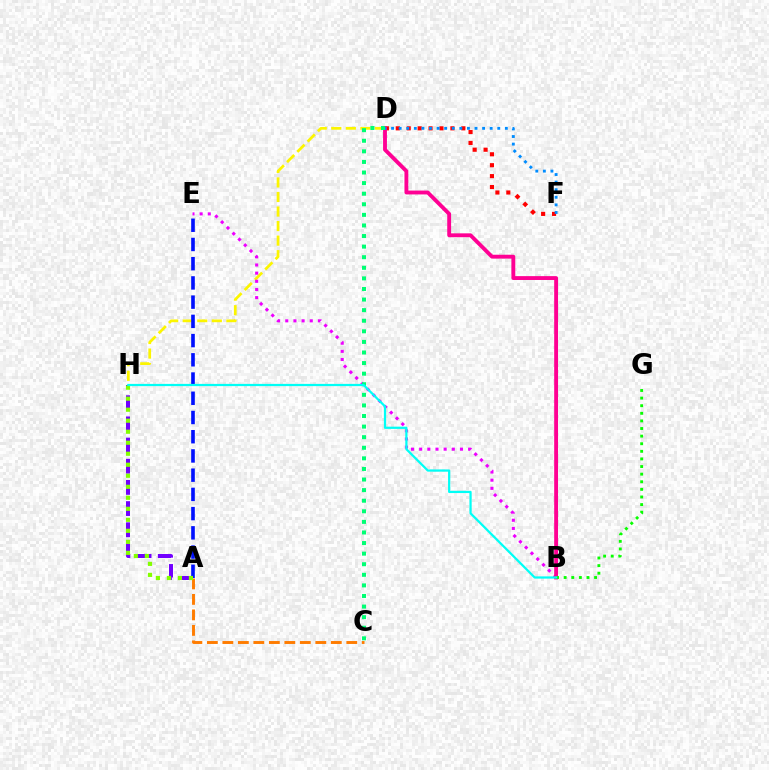{('D', 'H'): [{'color': '#fcf500', 'line_style': 'dashed', 'thickness': 1.98}], ('D', 'F'): [{'color': '#ff0000', 'line_style': 'dotted', 'thickness': 2.97}, {'color': '#008cff', 'line_style': 'dotted', 'thickness': 2.06}], ('B', 'E'): [{'color': '#ee00ff', 'line_style': 'dotted', 'thickness': 2.22}], ('A', 'H'): [{'color': '#7200ff', 'line_style': 'dashed', 'thickness': 2.88}, {'color': '#84ff00', 'line_style': 'dotted', 'thickness': 2.99}], ('A', 'E'): [{'color': '#0010ff', 'line_style': 'dashed', 'thickness': 2.61}], ('B', 'D'): [{'color': '#ff0094', 'line_style': 'solid', 'thickness': 2.78}], ('C', 'D'): [{'color': '#00ff74', 'line_style': 'dotted', 'thickness': 2.88}], ('A', 'C'): [{'color': '#ff7c00', 'line_style': 'dashed', 'thickness': 2.1}], ('B', 'G'): [{'color': '#08ff00', 'line_style': 'dotted', 'thickness': 2.07}], ('B', 'H'): [{'color': '#00fff6', 'line_style': 'solid', 'thickness': 1.6}]}